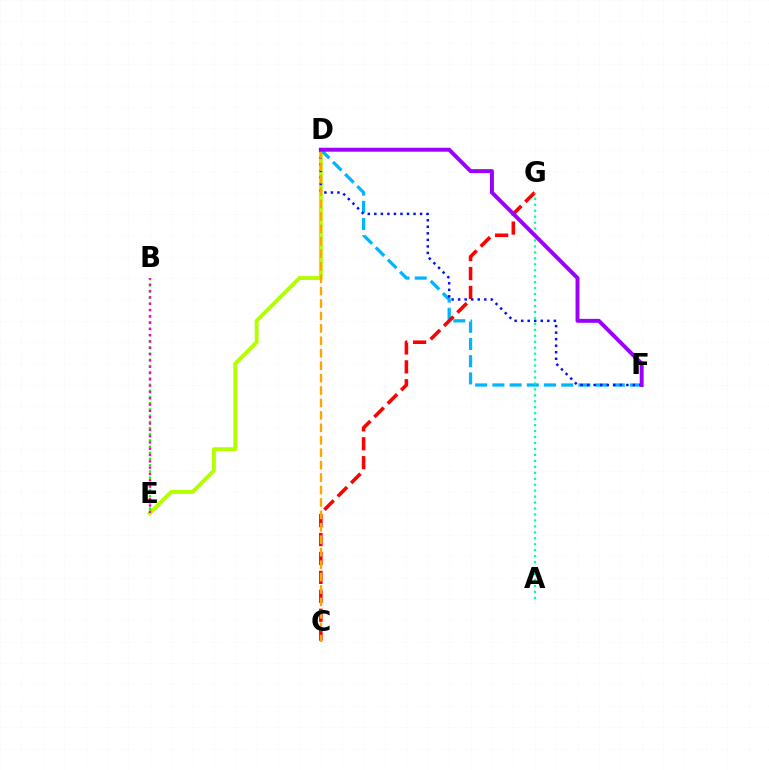{('D', 'E'): [{'color': '#b3ff00', 'line_style': 'solid', 'thickness': 2.79}], ('D', 'F'): [{'color': '#00b5ff', 'line_style': 'dashed', 'thickness': 2.34}, {'color': '#0010ff', 'line_style': 'dotted', 'thickness': 1.78}, {'color': '#9b00ff', 'line_style': 'solid', 'thickness': 2.83}], ('C', 'G'): [{'color': '#ff0000', 'line_style': 'dashed', 'thickness': 2.57}], ('B', 'E'): [{'color': '#08ff00', 'line_style': 'dotted', 'thickness': 1.69}, {'color': '#ff00bd', 'line_style': 'dotted', 'thickness': 1.71}], ('A', 'G'): [{'color': '#00ff9d', 'line_style': 'dotted', 'thickness': 1.62}], ('C', 'D'): [{'color': '#ffa500', 'line_style': 'dashed', 'thickness': 1.69}]}